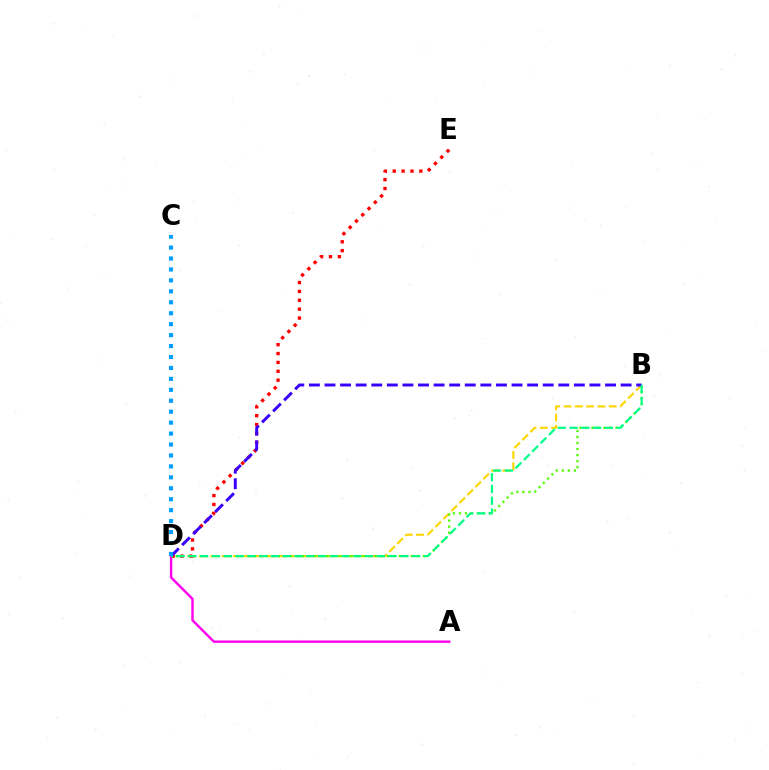{('B', 'D'): [{'color': '#ffd500', 'line_style': 'dashed', 'thickness': 1.53}, {'color': '#4fff00', 'line_style': 'dotted', 'thickness': 1.64}, {'color': '#3700ff', 'line_style': 'dashed', 'thickness': 2.12}, {'color': '#00ff86', 'line_style': 'dashed', 'thickness': 1.6}], ('D', 'E'): [{'color': '#ff0000', 'line_style': 'dotted', 'thickness': 2.41}], ('A', 'D'): [{'color': '#ff00ed', 'line_style': 'solid', 'thickness': 1.73}], ('C', 'D'): [{'color': '#009eff', 'line_style': 'dotted', 'thickness': 2.97}]}